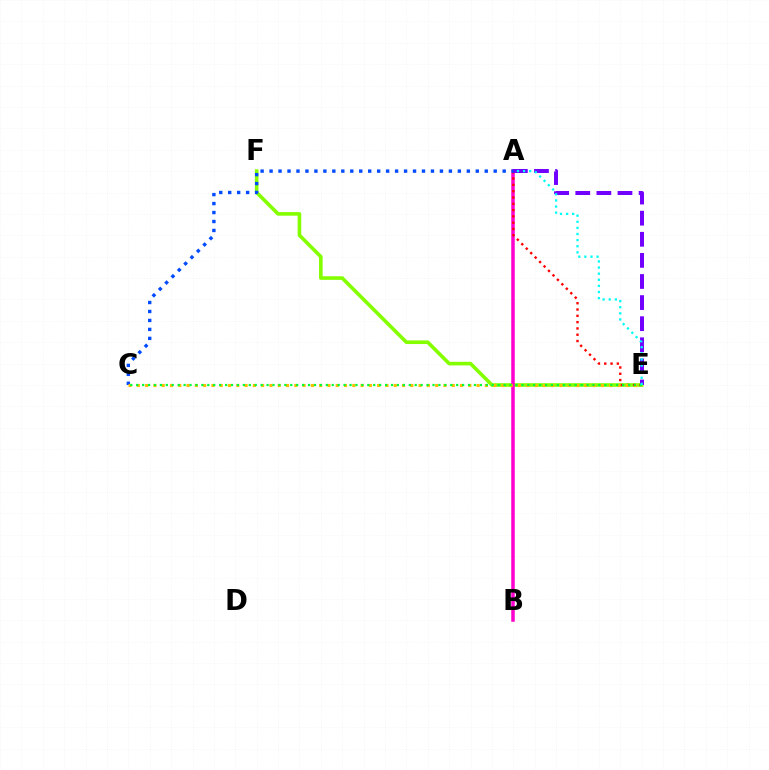{('E', 'F'): [{'color': '#84ff00', 'line_style': 'solid', 'thickness': 2.61}], ('A', 'B'): [{'color': '#ff00cf', 'line_style': 'solid', 'thickness': 2.52}], ('A', 'E'): [{'color': '#ff0000', 'line_style': 'dotted', 'thickness': 1.71}, {'color': '#7200ff', 'line_style': 'dashed', 'thickness': 2.87}, {'color': '#00fff6', 'line_style': 'dotted', 'thickness': 1.66}], ('A', 'C'): [{'color': '#004bff', 'line_style': 'dotted', 'thickness': 2.44}], ('C', 'E'): [{'color': '#ffbd00', 'line_style': 'dotted', 'thickness': 2.25}, {'color': '#00ff39', 'line_style': 'dotted', 'thickness': 1.61}]}